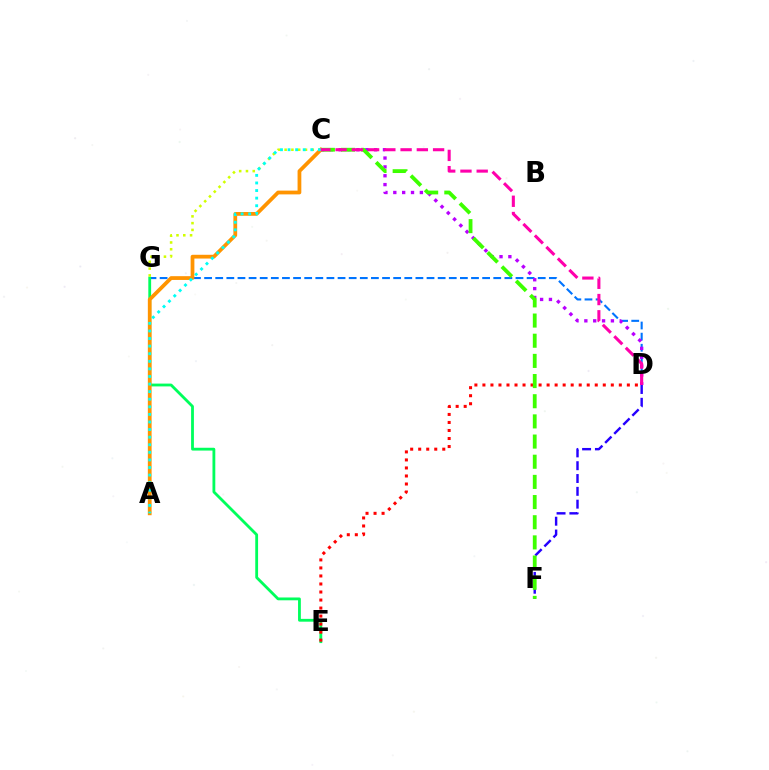{('D', 'G'): [{'color': '#0074ff', 'line_style': 'dashed', 'thickness': 1.51}], ('E', 'G'): [{'color': '#00ff5c', 'line_style': 'solid', 'thickness': 2.03}], ('C', 'D'): [{'color': '#b900ff', 'line_style': 'dotted', 'thickness': 2.41}, {'color': '#ff00ac', 'line_style': 'dashed', 'thickness': 2.21}], ('D', 'E'): [{'color': '#ff0000', 'line_style': 'dotted', 'thickness': 2.18}], ('D', 'F'): [{'color': '#2500ff', 'line_style': 'dashed', 'thickness': 1.74}], ('C', 'F'): [{'color': '#3dff00', 'line_style': 'dashed', 'thickness': 2.74}], ('C', 'G'): [{'color': '#d1ff00', 'line_style': 'dotted', 'thickness': 1.84}], ('A', 'C'): [{'color': '#ff9400', 'line_style': 'solid', 'thickness': 2.71}, {'color': '#00fff6', 'line_style': 'dotted', 'thickness': 2.06}]}